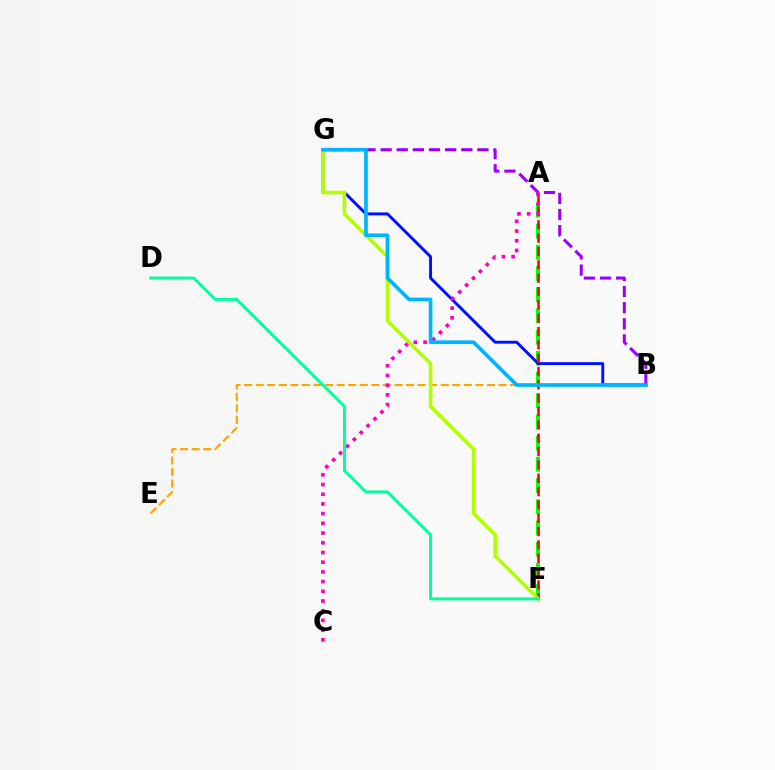{('A', 'F'): [{'color': '#08ff00', 'line_style': 'dashed', 'thickness': 2.88}, {'color': '#ff0000', 'line_style': 'dashed', 'thickness': 1.81}], ('B', 'E'): [{'color': '#ffa500', 'line_style': 'dashed', 'thickness': 1.57}], ('B', 'G'): [{'color': '#0010ff', 'line_style': 'solid', 'thickness': 2.11}, {'color': '#9b00ff', 'line_style': 'dashed', 'thickness': 2.19}, {'color': '#00b5ff', 'line_style': 'solid', 'thickness': 2.65}], ('A', 'C'): [{'color': '#ff00bd', 'line_style': 'dotted', 'thickness': 2.64}], ('F', 'G'): [{'color': '#b3ff00', 'line_style': 'solid', 'thickness': 2.64}], ('D', 'F'): [{'color': '#00ff9d', 'line_style': 'solid', 'thickness': 2.11}]}